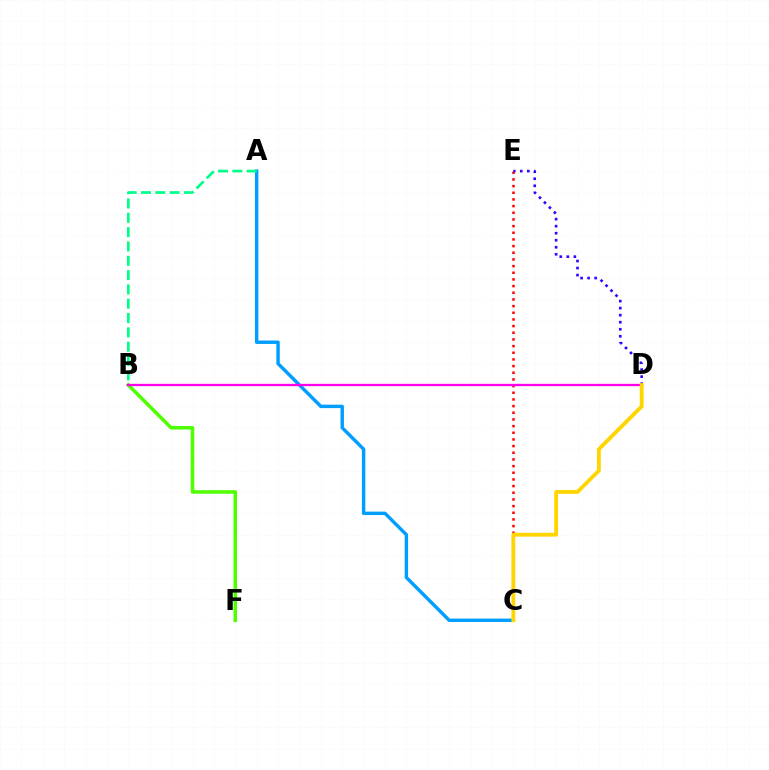{('A', 'C'): [{'color': '#009eff', 'line_style': 'solid', 'thickness': 2.46}], ('A', 'B'): [{'color': '#00ff86', 'line_style': 'dashed', 'thickness': 1.95}], ('B', 'F'): [{'color': '#4fff00', 'line_style': 'solid', 'thickness': 2.55}], ('C', 'E'): [{'color': '#ff0000', 'line_style': 'dotted', 'thickness': 1.81}], ('D', 'E'): [{'color': '#3700ff', 'line_style': 'dotted', 'thickness': 1.91}], ('B', 'D'): [{'color': '#ff00ed', 'line_style': 'solid', 'thickness': 1.68}], ('C', 'D'): [{'color': '#ffd500', 'line_style': 'solid', 'thickness': 2.75}]}